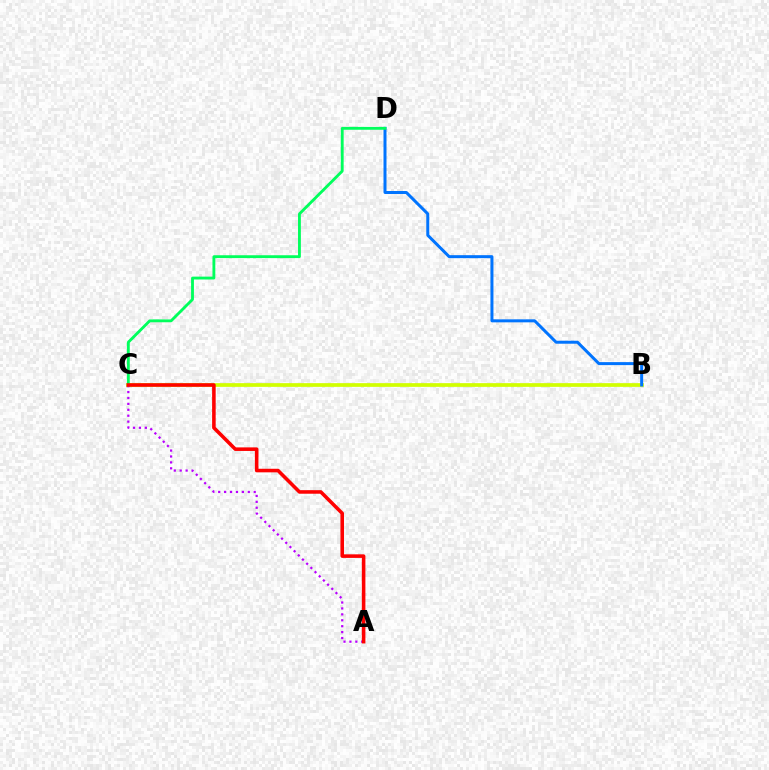{('B', 'C'): [{'color': '#d1ff00', 'line_style': 'solid', 'thickness': 2.67}], ('B', 'D'): [{'color': '#0074ff', 'line_style': 'solid', 'thickness': 2.16}], ('C', 'D'): [{'color': '#00ff5c', 'line_style': 'solid', 'thickness': 2.05}], ('A', 'C'): [{'color': '#b900ff', 'line_style': 'dotted', 'thickness': 1.61}, {'color': '#ff0000', 'line_style': 'solid', 'thickness': 2.57}]}